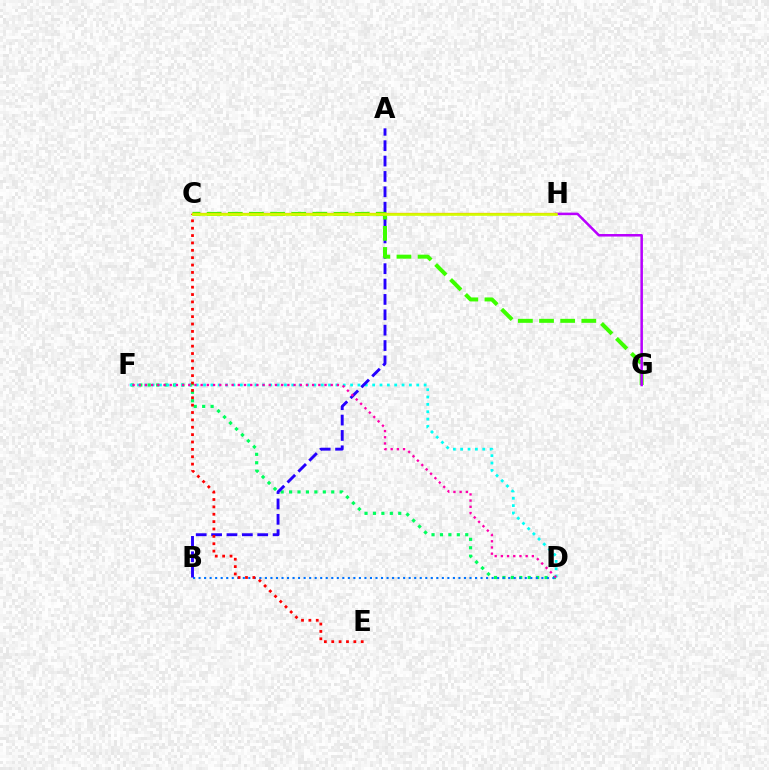{('D', 'F'): [{'color': '#00ff5c', 'line_style': 'dotted', 'thickness': 2.29}, {'color': '#00fff6', 'line_style': 'dotted', 'thickness': 2.0}, {'color': '#ff00ac', 'line_style': 'dotted', 'thickness': 1.68}], ('B', 'D'): [{'color': '#0074ff', 'line_style': 'dotted', 'thickness': 1.5}], ('A', 'B'): [{'color': '#2500ff', 'line_style': 'dashed', 'thickness': 2.09}], ('C', 'G'): [{'color': '#3dff00', 'line_style': 'dashed', 'thickness': 2.87}], ('C', 'E'): [{'color': '#ff0000', 'line_style': 'dotted', 'thickness': 2.0}], ('G', 'H'): [{'color': '#b900ff', 'line_style': 'solid', 'thickness': 1.82}], ('C', 'H'): [{'color': '#ff9400', 'line_style': 'solid', 'thickness': 1.64}, {'color': '#d1ff00', 'line_style': 'solid', 'thickness': 1.85}]}